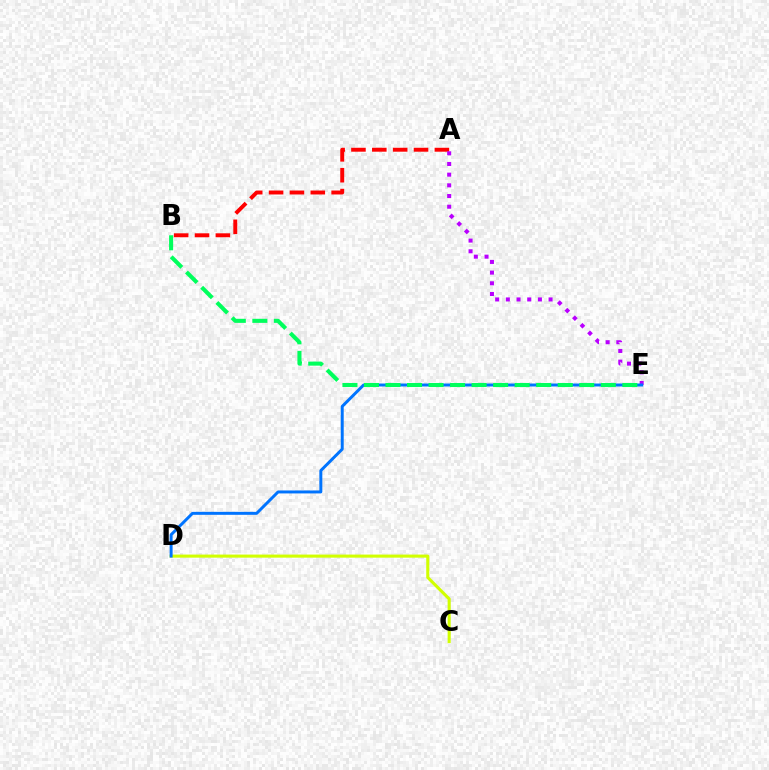{('A', 'B'): [{'color': '#ff0000', 'line_style': 'dashed', 'thickness': 2.83}], ('C', 'D'): [{'color': '#d1ff00', 'line_style': 'solid', 'thickness': 2.22}], ('A', 'E'): [{'color': '#b900ff', 'line_style': 'dotted', 'thickness': 2.9}], ('D', 'E'): [{'color': '#0074ff', 'line_style': 'solid', 'thickness': 2.14}], ('B', 'E'): [{'color': '#00ff5c', 'line_style': 'dashed', 'thickness': 2.92}]}